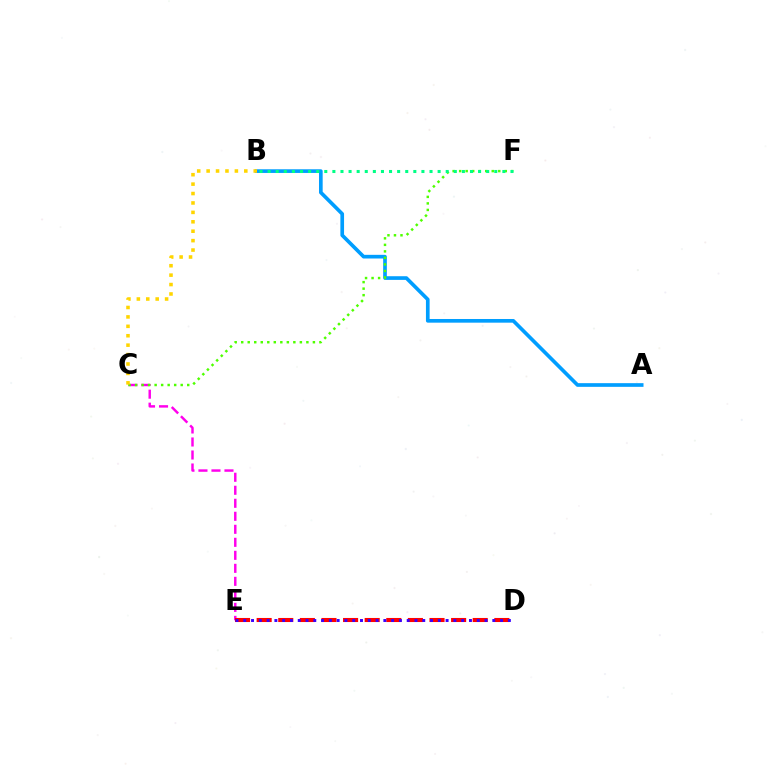{('C', 'E'): [{'color': '#ff00ed', 'line_style': 'dashed', 'thickness': 1.77}], ('D', 'E'): [{'color': '#ff0000', 'line_style': 'dashed', 'thickness': 2.94}, {'color': '#3700ff', 'line_style': 'dotted', 'thickness': 2.11}], ('A', 'B'): [{'color': '#009eff', 'line_style': 'solid', 'thickness': 2.64}], ('C', 'F'): [{'color': '#4fff00', 'line_style': 'dotted', 'thickness': 1.77}], ('B', 'F'): [{'color': '#00ff86', 'line_style': 'dotted', 'thickness': 2.2}], ('B', 'C'): [{'color': '#ffd500', 'line_style': 'dotted', 'thickness': 2.56}]}